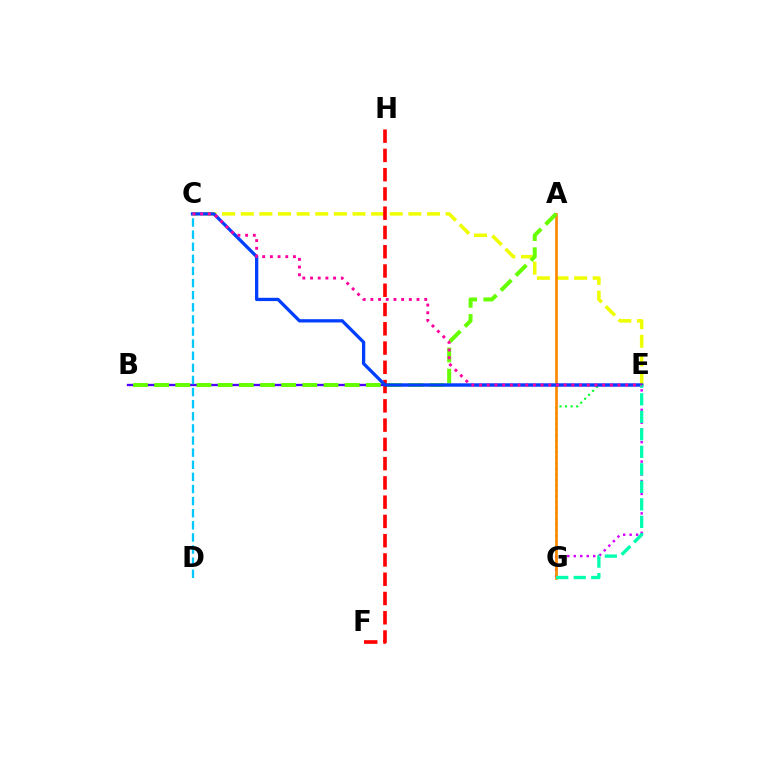{('E', 'G'): [{'color': '#00ff27', 'line_style': 'dotted', 'thickness': 1.51}, {'color': '#d600ff', 'line_style': 'dotted', 'thickness': 1.76}, {'color': '#00ffaf', 'line_style': 'dashed', 'thickness': 2.38}], ('B', 'E'): [{'color': '#4f00ff', 'line_style': 'solid', 'thickness': 1.68}], ('C', 'E'): [{'color': '#eeff00', 'line_style': 'dashed', 'thickness': 2.53}, {'color': '#003fff', 'line_style': 'solid', 'thickness': 2.37}, {'color': '#ff00a0', 'line_style': 'dotted', 'thickness': 2.09}], ('A', 'G'): [{'color': '#ff8800', 'line_style': 'solid', 'thickness': 1.93}], ('A', 'B'): [{'color': '#66ff00', 'line_style': 'dashed', 'thickness': 2.88}], ('F', 'H'): [{'color': '#ff0000', 'line_style': 'dashed', 'thickness': 2.62}], ('C', 'D'): [{'color': '#00c7ff', 'line_style': 'dashed', 'thickness': 1.65}]}